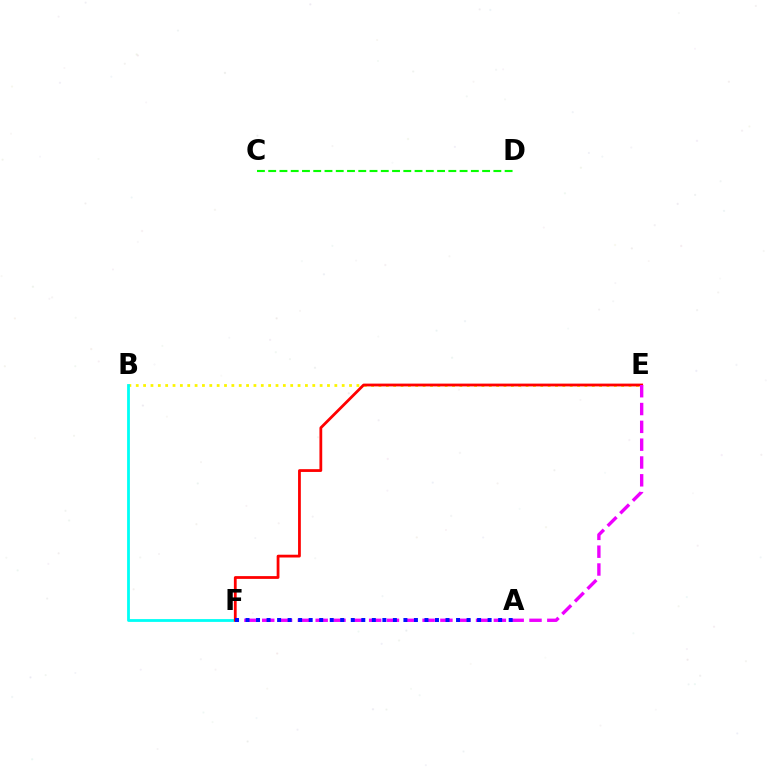{('B', 'E'): [{'color': '#fcf500', 'line_style': 'dotted', 'thickness': 2.0}], ('B', 'F'): [{'color': '#00fff6', 'line_style': 'solid', 'thickness': 2.01}], ('E', 'F'): [{'color': '#ff0000', 'line_style': 'solid', 'thickness': 2.0}, {'color': '#ee00ff', 'line_style': 'dashed', 'thickness': 2.42}], ('C', 'D'): [{'color': '#08ff00', 'line_style': 'dashed', 'thickness': 1.53}], ('A', 'F'): [{'color': '#0010ff', 'line_style': 'dotted', 'thickness': 2.86}]}